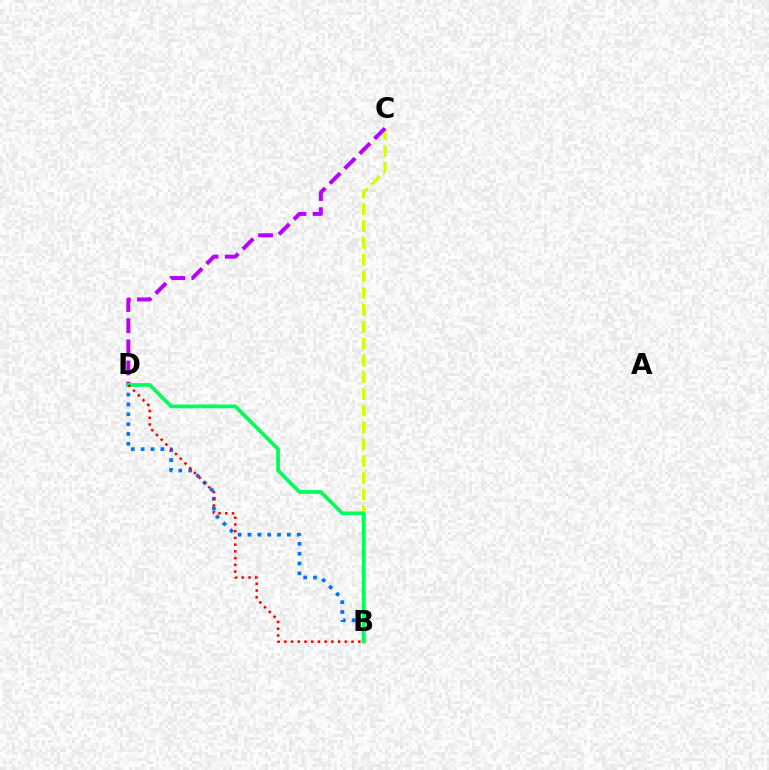{('B', 'C'): [{'color': '#d1ff00', 'line_style': 'dashed', 'thickness': 2.28}], ('B', 'D'): [{'color': '#0074ff', 'line_style': 'dotted', 'thickness': 2.67}, {'color': '#00ff5c', 'line_style': 'solid', 'thickness': 2.71}, {'color': '#ff0000', 'line_style': 'dotted', 'thickness': 1.83}], ('C', 'D'): [{'color': '#b900ff', 'line_style': 'dashed', 'thickness': 2.87}]}